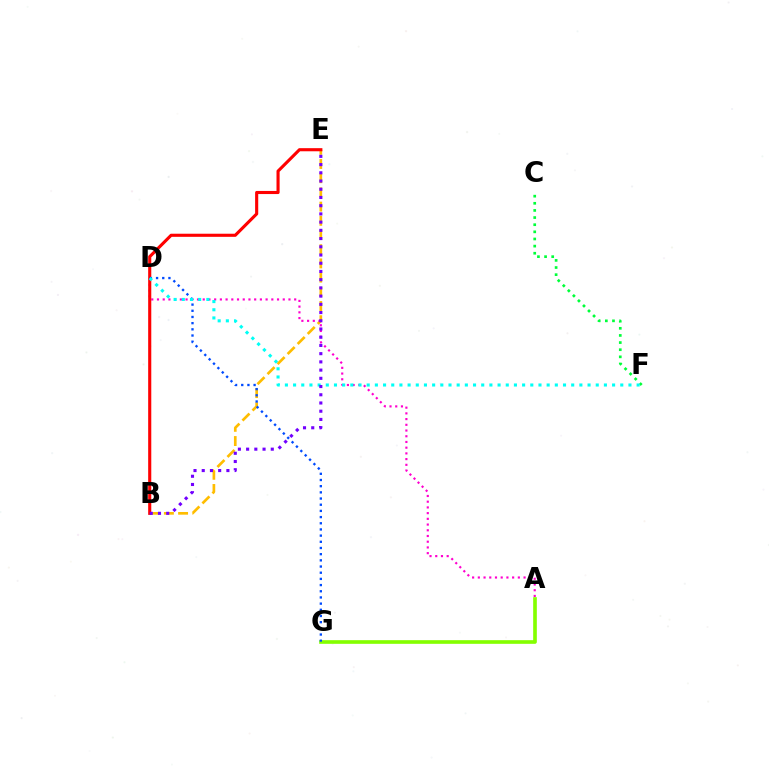{('B', 'E'): [{'color': '#ffbd00', 'line_style': 'dashed', 'thickness': 1.93}, {'color': '#ff0000', 'line_style': 'solid', 'thickness': 2.24}, {'color': '#7200ff', 'line_style': 'dotted', 'thickness': 2.23}], ('A', 'G'): [{'color': '#84ff00', 'line_style': 'solid', 'thickness': 2.63}], ('A', 'D'): [{'color': '#ff00cf', 'line_style': 'dotted', 'thickness': 1.55}], ('D', 'G'): [{'color': '#004bff', 'line_style': 'dotted', 'thickness': 1.68}], ('C', 'F'): [{'color': '#00ff39', 'line_style': 'dotted', 'thickness': 1.94}], ('D', 'F'): [{'color': '#00fff6', 'line_style': 'dotted', 'thickness': 2.22}]}